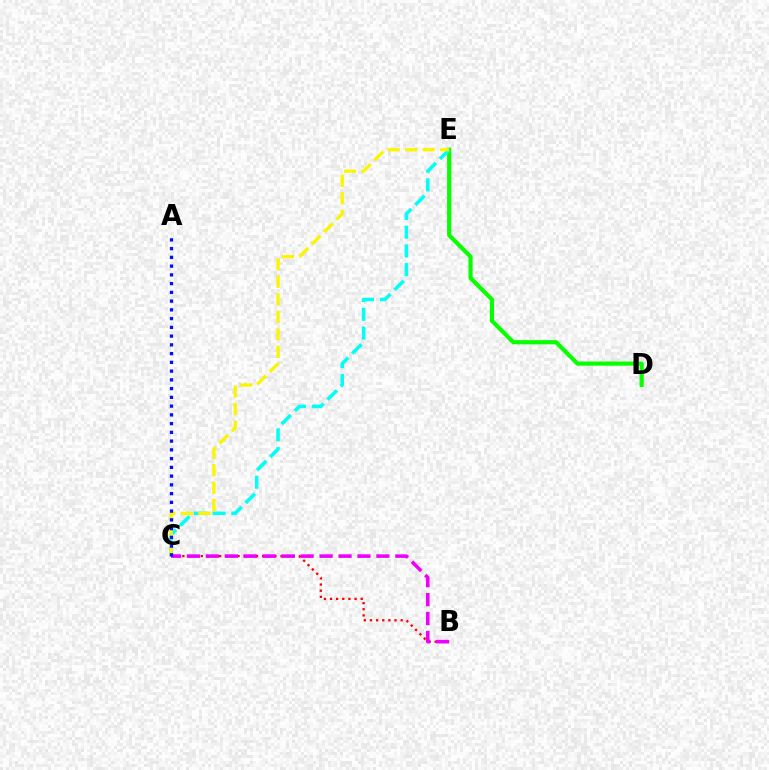{('B', 'C'): [{'color': '#ff0000', 'line_style': 'dotted', 'thickness': 1.67}, {'color': '#ee00ff', 'line_style': 'dashed', 'thickness': 2.57}], ('D', 'E'): [{'color': '#08ff00', 'line_style': 'solid', 'thickness': 2.99}], ('C', 'E'): [{'color': '#00fff6', 'line_style': 'dashed', 'thickness': 2.54}, {'color': '#fcf500', 'line_style': 'dashed', 'thickness': 2.38}], ('A', 'C'): [{'color': '#0010ff', 'line_style': 'dotted', 'thickness': 2.38}]}